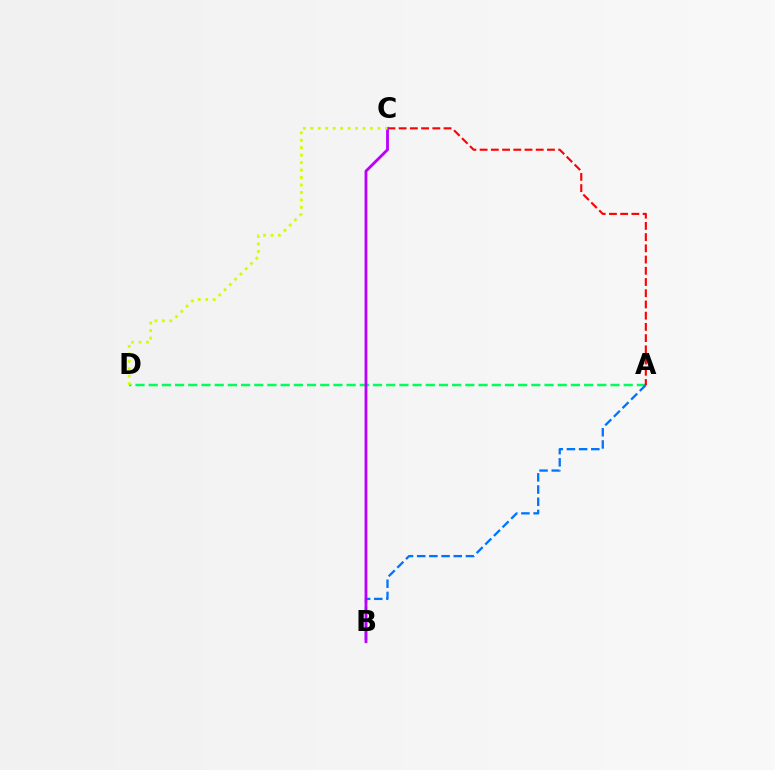{('A', 'D'): [{'color': '#00ff5c', 'line_style': 'dashed', 'thickness': 1.79}], ('A', 'B'): [{'color': '#0074ff', 'line_style': 'dashed', 'thickness': 1.66}], ('A', 'C'): [{'color': '#ff0000', 'line_style': 'dashed', 'thickness': 1.52}], ('B', 'C'): [{'color': '#b900ff', 'line_style': 'solid', 'thickness': 2.04}], ('C', 'D'): [{'color': '#d1ff00', 'line_style': 'dotted', 'thickness': 2.03}]}